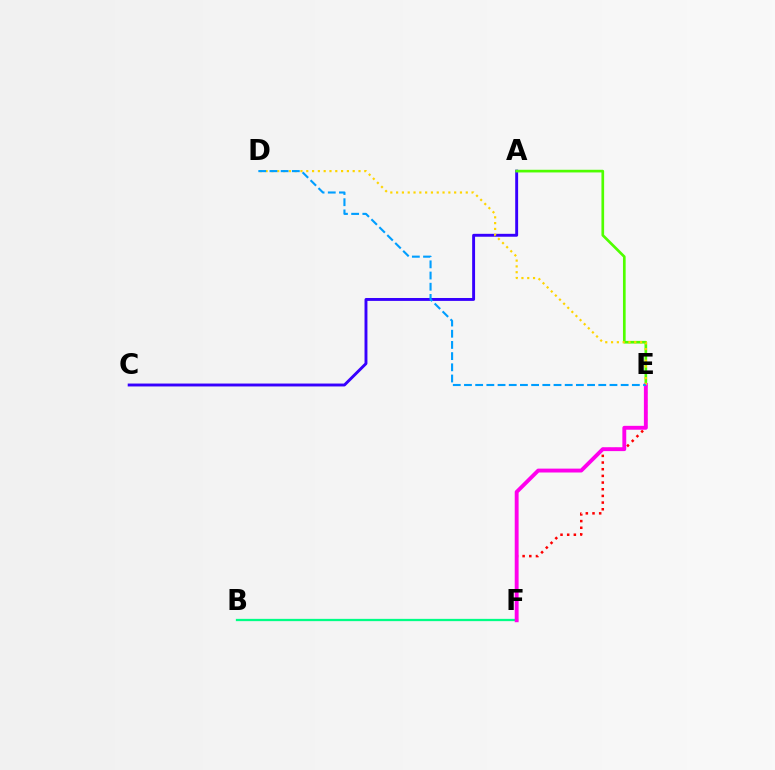{('B', 'F'): [{'color': '#00ff86', 'line_style': 'solid', 'thickness': 1.64}], ('E', 'F'): [{'color': '#ff0000', 'line_style': 'dotted', 'thickness': 1.81}, {'color': '#ff00ed', 'line_style': 'solid', 'thickness': 2.79}], ('A', 'C'): [{'color': '#3700ff', 'line_style': 'solid', 'thickness': 2.09}], ('A', 'E'): [{'color': '#4fff00', 'line_style': 'solid', 'thickness': 1.93}], ('D', 'E'): [{'color': '#ffd500', 'line_style': 'dotted', 'thickness': 1.58}, {'color': '#009eff', 'line_style': 'dashed', 'thickness': 1.52}]}